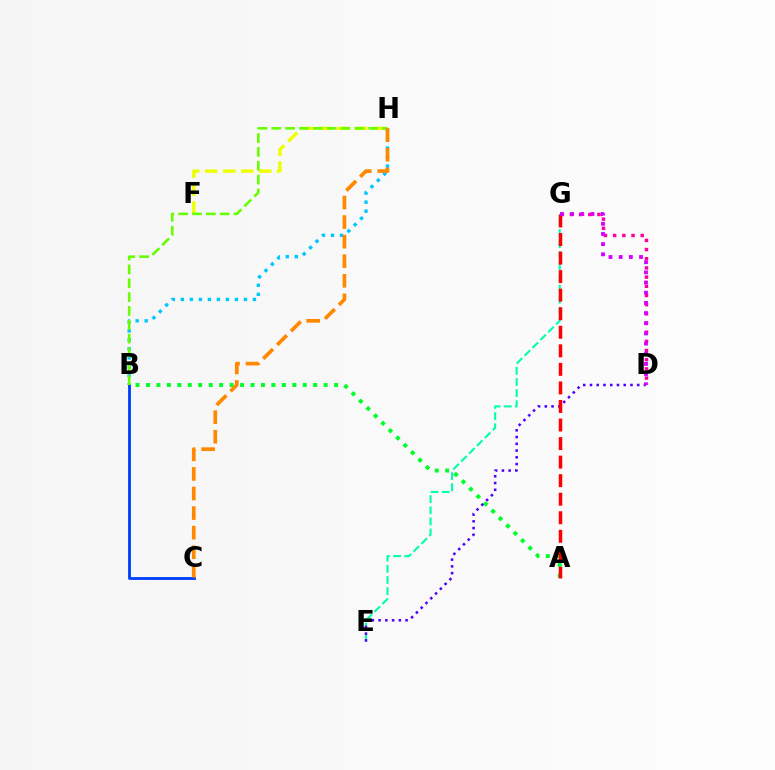{('E', 'G'): [{'color': '#00ffaf', 'line_style': 'dashed', 'thickness': 1.51}], ('B', 'C'): [{'color': '#003fff', 'line_style': 'solid', 'thickness': 2.05}], ('F', 'H'): [{'color': '#eeff00', 'line_style': 'dashed', 'thickness': 2.45}], ('D', 'G'): [{'color': '#ff00a0', 'line_style': 'dotted', 'thickness': 2.49}, {'color': '#d600ff', 'line_style': 'dotted', 'thickness': 2.76}], ('A', 'B'): [{'color': '#00ff27', 'line_style': 'dotted', 'thickness': 2.84}], ('B', 'H'): [{'color': '#00c7ff', 'line_style': 'dotted', 'thickness': 2.45}, {'color': '#66ff00', 'line_style': 'dashed', 'thickness': 1.88}], ('D', 'E'): [{'color': '#4f00ff', 'line_style': 'dotted', 'thickness': 1.83}], ('A', 'G'): [{'color': '#ff0000', 'line_style': 'dashed', 'thickness': 2.52}], ('C', 'H'): [{'color': '#ff8800', 'line_style': 'dashed', 'thickness': 2.66}]}